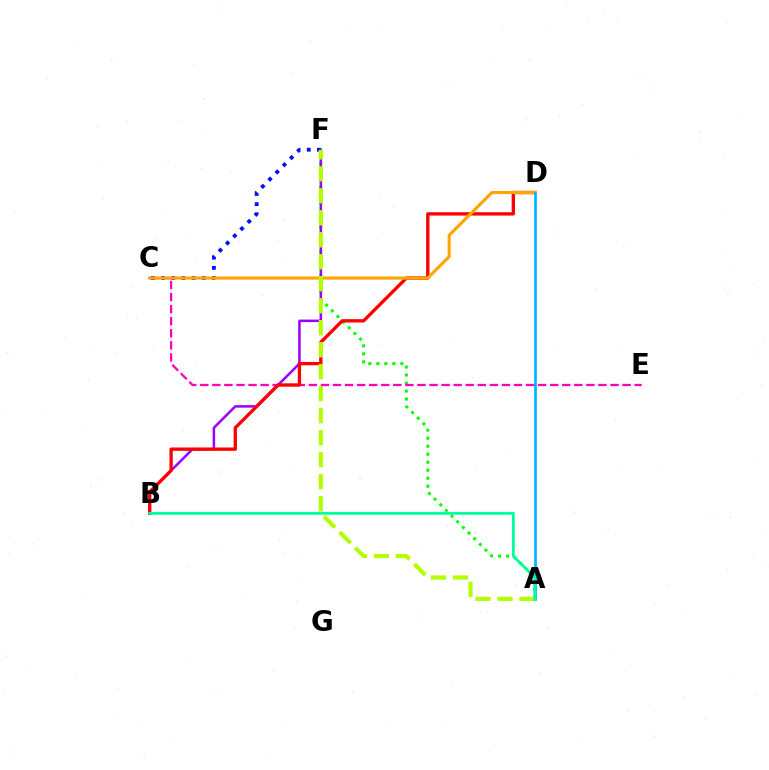{('A', 'F'): [{'color': '#08ff00', 'line_style': 'dotted', 'thickness': 2.17}, {'color': '#b3ff00', 'line_style': 'dashed', 'thickness': 2.99}], ('B', 'F'): [{'color': '#9b00ff', 'line_style': 'solid', 'thickness': 1.81}], ('C', 'E'): [{'color': '#ff00bd', 'line_style': 'dashed', 'thickness': 1.64}], ('C', 'F'): [{'color': '#0010ff', 'line_style': 'dotted', 'thickness': 2.77}], ('B', 'D'): [{'color': '#ff0000', 'line_style': 'solid', 'thickness': 2.4}], ('C', 'D'): [{'color': '#ffa500', 'line_style': 'solid', 'thickness': 2.25}], ('A', 'D'): [{'color': '#00b5ff', 'line_style': 'solid', 'thickness': 1.96}], ('A', 'B'): [{'color': '#00ff9d', 'line_style': 'solid', 'thickness': 2.03}]}